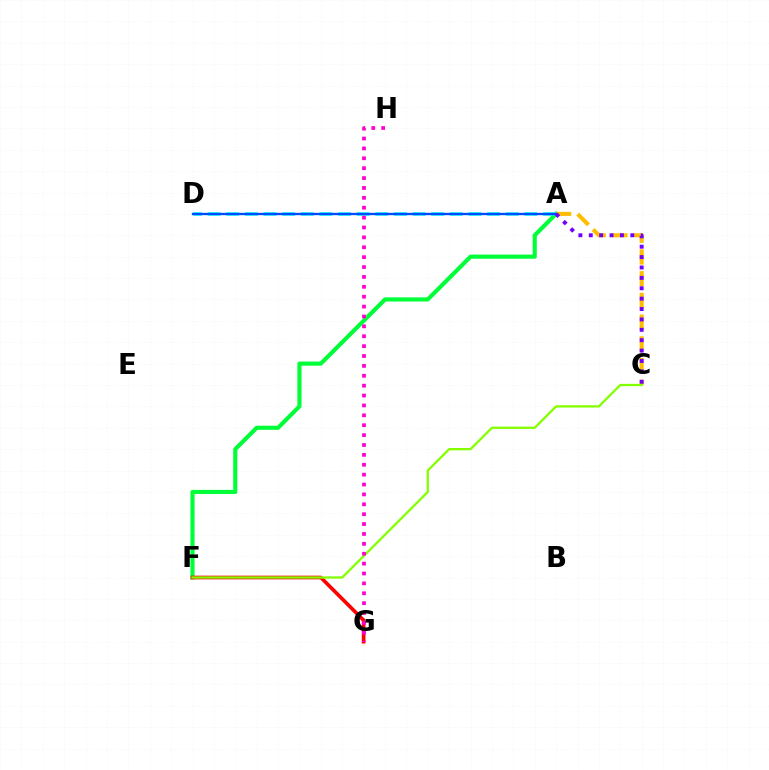{('A', 'F'): [{'color': '#00ff39', 'line_style': 'solid', 'thickness': 2.98}], ('F', 'G'): [{'color': '#ff0000', 'line_style': 'solid', 'thickness': 2.64}], ('A', 'C'): [{'color': '#ffbd00', 'line_style': 'dashed', 'thickness': 2.95}, {'color': '#7200ff', 'line_style': 'dotted', 'thickness': 2.82}], ('C', 'F'): [{'color': '#84ff00', 'line_style': 'solid', 'thickness': 1.65}], ('A', 'D'): [{'color': '#00fff6', 'line_style': 'dashed', 'thickness': 2.53}, {'color': '#004bff', 'line_style': 'solid', 'thickness': 1.67}], ('G', 'H'): [{'color': '#ff00cf', 'line_style': 'dotted', 'thickness': 2.69}]}